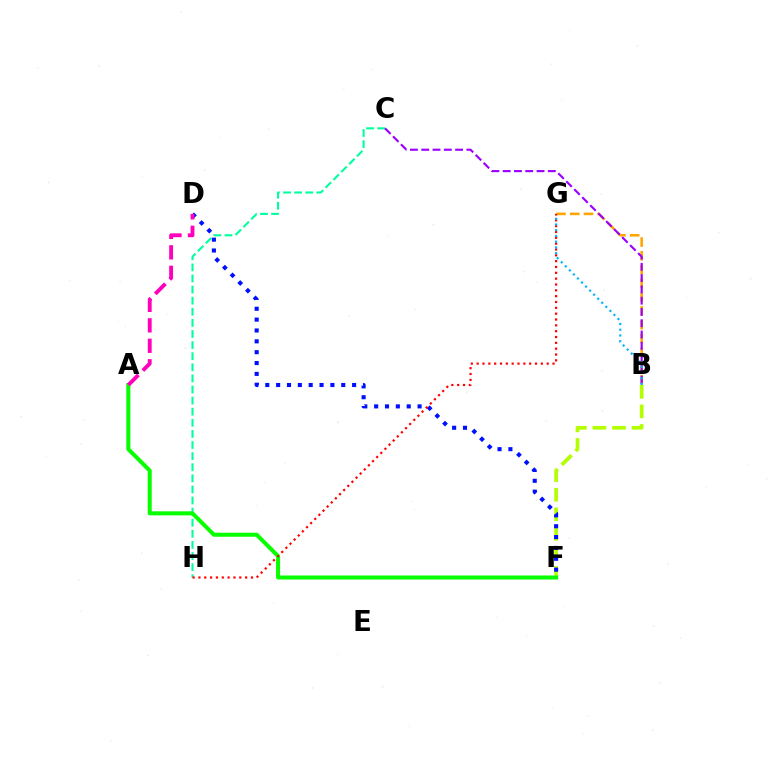{('B', 'G'): [{'color': '#ffa500', 'line_style': 'dashed', 'thickness': 1.87}, {'color': '#00b5ff', 'line_style': 'dotted', 'thickness': 1.56}], ('C', 'H'): [{'color': '#00ff9d', 'line_style': 'dashed', 'thickness': 1.51}], ('B', 'F'): [{'color': '#b3ff00', 'line_style': 'dashed', 'thickness': 2.66}], ('B', 'C'): [{'color': '#9b00ff', 'line_style': 'dashed', 'thickness': 1.53}], ('A', 'F'): [{'color': '#08ff00', 'line_style': 'solid', 'thickness': 2.9}], ('D', 'F'): [{'color': '#0010ff', 'line_style': 'dotted', 'thickness': 2.95}], ('G', 'H'): [{'color': '#ff0000', 'line_style': 'dotted', 'thickness': 1.59}], ('A', 'D'): [{'color': '#ff00bd', 'line_style': 'dashed', 'thickness': 2.78}]}